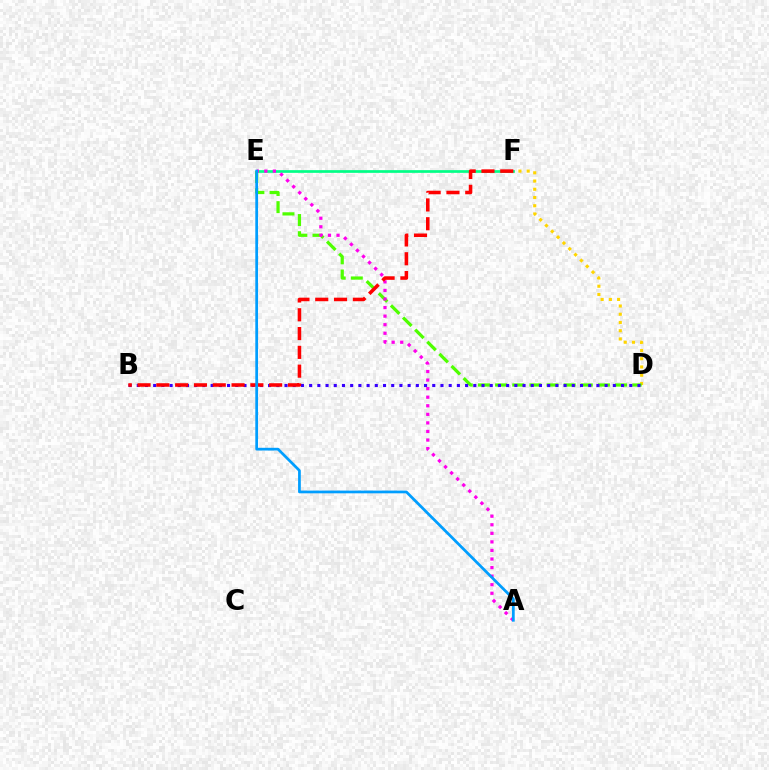{('E', 'F'): [{'color': '#00ff86', 'line_style': 'solid', 'thickness': 1.95}], ('D', 'F'): [{'color': '#ffd500', 'line_style': 'dotted', 'thickness': 2.24}], ('D', 'E'): [{'color': '#4fff00', 'line_style': 'dashed', 'thickness': 2.33}], ('B', 'D'): [{'color': '#3700ff', 'line_style': 'dotted', 'thickness': 2.23}], ('A', 'E'): [{'color': '#ff00ed', 'line_style': 'dotted', 'thickness': 2.33}, {'color': '#009eff', 'line_style': 'solid', 'thickness': 1.97}], ('B', 'F'): [{'color': '#ff0000', 'line_style': 'dashed', 'thickness': 2.55}]}